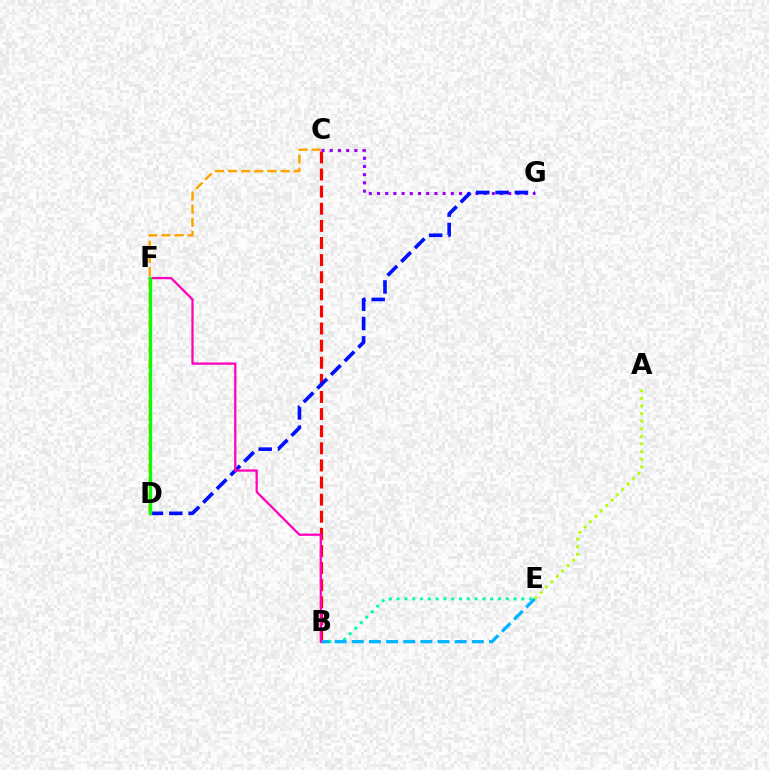{('B', 'C'): [{'color': '#ff0000', 'line_style': 'dashed', 'thickness': 2.32}], ('C', 'G'): [{'color': '#9b00ff', 'line_style': 'dotted', 'thickness': 2.23}], ('A', 'E'): [{'color': '#b3ff00', 'line_style': 'dotted', 'thickness': 2.07}], ('B', 'E'): [{'color': '#00ff9d', 'line_style': 'dotted', 'thickness': 2.12}, {'color': '#00b5ff', 'line_style': 'dashed', 'thickness': 2.33}], ('C', 'D'): [{'color': '#ffa500', 'line_style': 'dashed', 'thickness': 1.78}], ('D', 'G'): [{'color': '#0010ff', 'line_style': 'dashed', 'thickness': 2.63}], ('B', 'F'): [{'color': '#ff00bd', 'line_style': 'solid', 'thickness': 1.63}], ('D', 'F'): [{'color': '#08ff00', 'line_style': 'solid', 'thickness': 2.35}]}